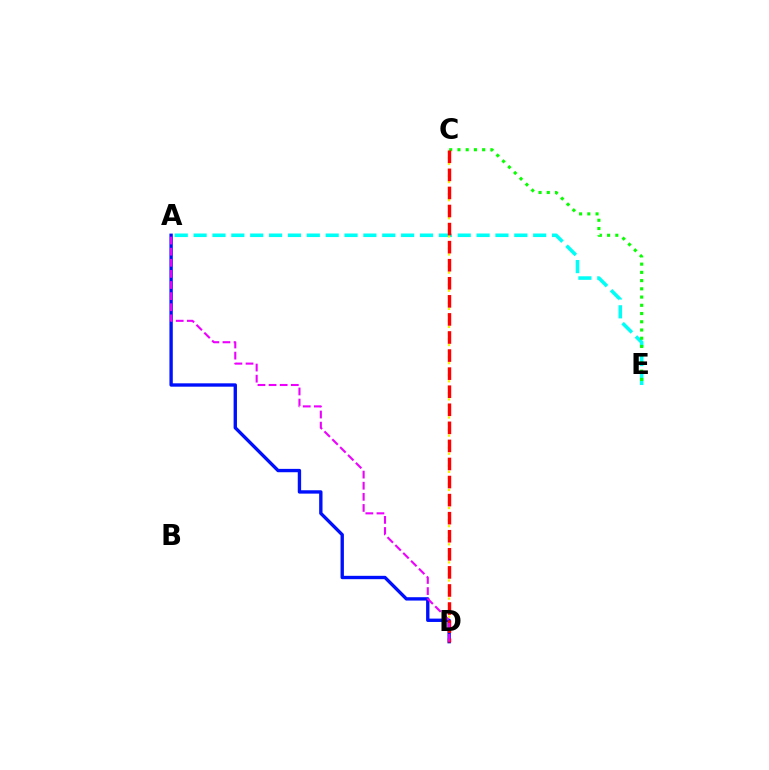{('A', 'E'): [{'color': '#00fff6', 'line_style': 'dashed', 'thickness': 2.56}], ('C', 'D'): [{'color': '#fcf500', 'line_style': 'dotted', 'thickness': 1.64}, {'color': '#ff0000', 'line_style': 'dashed', 'thickness': 2.45}], ('C', 'E'): [{'color': '#08ff00', 'line_style': 'dotted', 'thickness': 2.24}], ('A', 'D'): [{'color': '#0010ff', 'line_style': 'solid', 'thickness': 2.42}, {'color': '#ee00ff', 'line_style': 'dashed', 'thickness': 1.51}]}